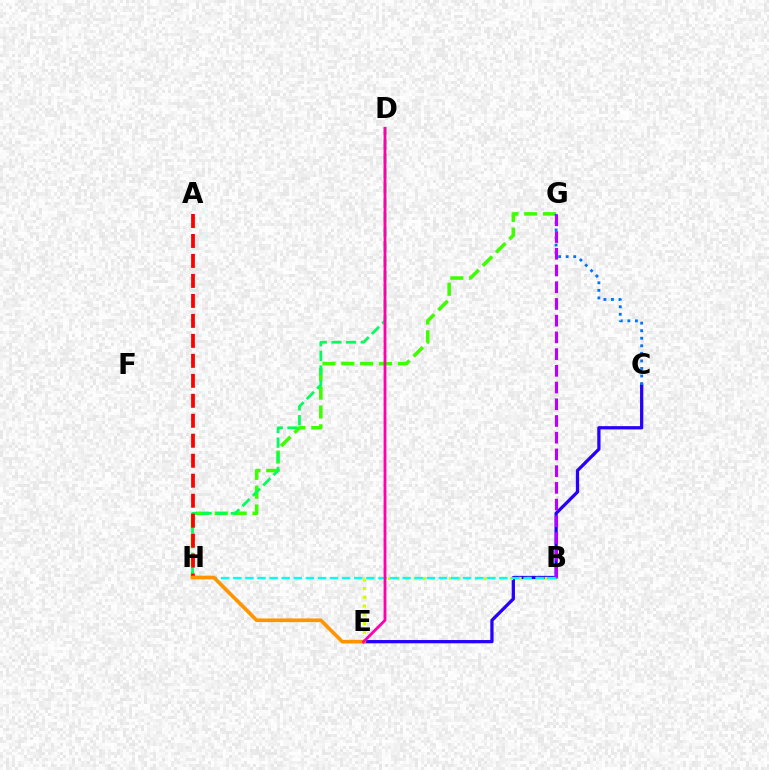{('G', 'H'): [{'color': '#3dff00', 'line_style': 'dashed', 'thickness': 2.56}], ('C', 'E'): [{'color': '#2500ff', 'line_style': 'solid', 'thickness': 2.35}], ('D', 'H'): [{'color': '#00ff5c', 'line_style': 'dashed', 'thickness': 1.99}], ('A', 'H'): [{'color': '#ff0000', 'line_style': 'dashed', 'thickness': 2.71}], ('B', 'E'): [{'color': '#d1ff00', 'line_style': 'dotted', 'thickness': 2.37}], ('C', 'G'): [{'color': '#0074ff', 'line_style': 'dotted', 'thickness': 2.05}], ('B', 'H'): [{'color': '#00fff6', 'line_style': 'dashed', 'thickness': 1.64}], ('E', 'H'): [{'color': '#ff9400', 'line_style': 'solid', 'thickness': 2.63}], ('B', 'G'): [{'color': '#b900ff', 'line_style': 'dashed', 'thickness': 2.27}], ('D', 'E'): [{'color': '#ff00ac', 'line_style': 'solid', 'thickness': 2.02}]}